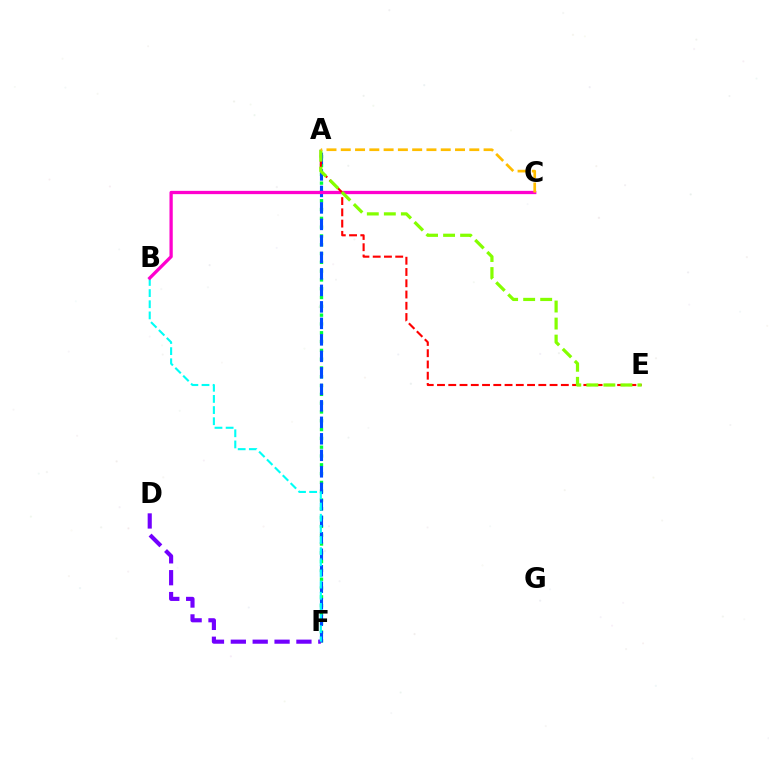{('A', 'F'): [{'color': '#00ff39', 'line_style': 'dotted', 'thickness': 2.39}, {'color': '#004bff', 'line_style': 'dashed', 'thickness': 2.24}], ('D', 'F'): [{'color': '#7200ff', 'line_style': 'dashed', 'thickness': 2.97}], ('B', 'F'): [{'color': '#00fff6', 'line_style': 'dashed', 'thickness': 1.51}], ('B', 'C'): [{'color': '#ff00cf', 'line_style': 'solid', 'thickness': 2.36}], ('A', 'E'): [{'color': '#ff0000', 'line_style': 'dashed', 'thickness': 1.53}, {'color': '#84ff00', 'line_style': 'dashed', 'thickness': 2.31}], ('A', 'C'): [{'color': '#ffbd00', 'line_style': 'dashed', 'thickness': 1.94}]}